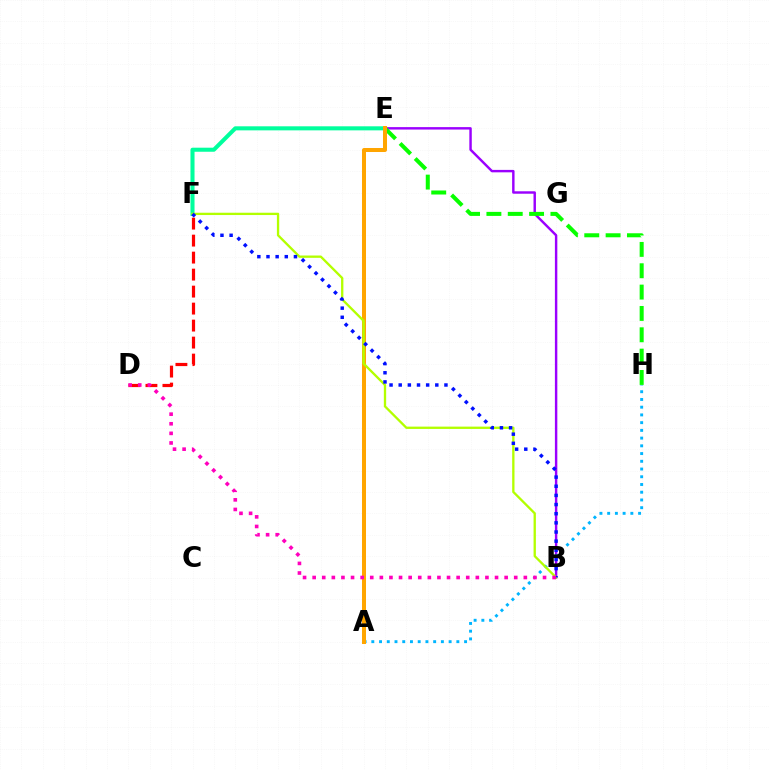{('B', 'E'): [{'color': '#9b00ff', 'line_style': 'solid', 'thickness': 1.75}], ('D', 'F'): [{'color': '#ff0000', 'line_style': 'dashed', 'thickness': 2.31}], ('A', 'H'): [{'color': '#00b5ff', 'line_style': 'dotted', 'thickness': 2.1}], ('E', 'H'): [{'color': '#08ff00', 'line_style': 'dashed', 'thickness': 2.9}], ('E', 'F'): [{'color': '#00ff9d', 'line_style': 'solid', 'thickness': 2.92}], ('A', 'E'): [{'color': '#ffa500', 'line_style': 'solid', 'thickness': 2.89}], ('B', 'F'): [{'color': '#b3ff00', 'line_style': 'solid', 'thickness': 1.67}, {'color': '#0010ff', 'line_style': 'dotted', 'thickness': 2.49}], ('B', 'D'): [{'color': '#ff00bd', 'line_style': 'dotted', 'thickness': 2.61}]}